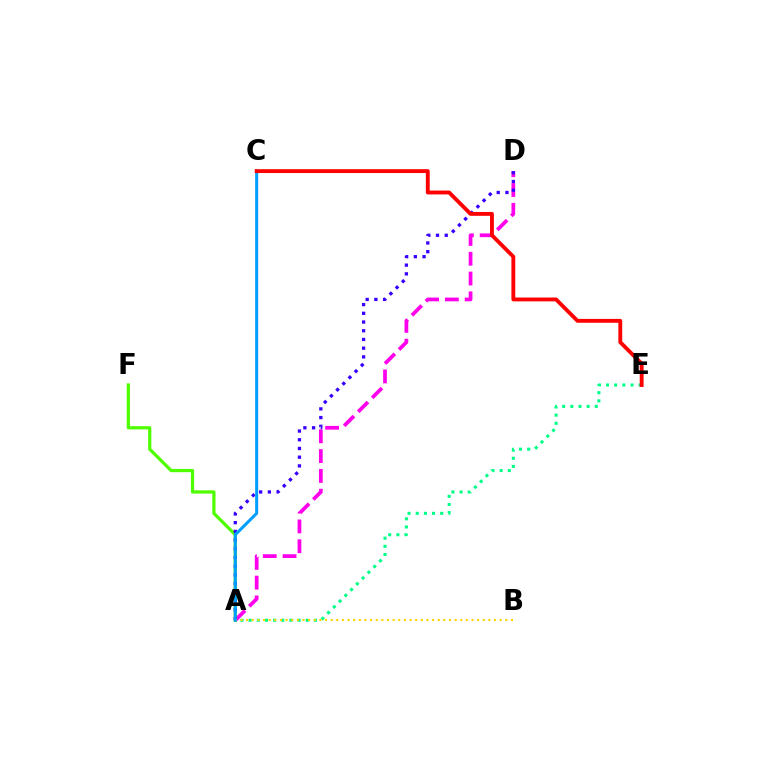{('A', 'D'): [{'color': '#ff00ed', 'line_style': 'dashed', 'thickness': 2.69}, {'color': '#3700ff', 'line_style': 'dotted', 'thickness': 2.37}], ('A', 'F'): [{'color': '#4fff00', 'line_style': 'solid', 'thickness': 2.33}], ('A', 'E'): [{'color': '#00ff86', 'line_style': 'dotted', 'thickness': 2.22}], ('A', 'B'): [{'color': '#ffd500', 'line_style': 'dotted', 'thickness': 1.53}], ('A', 'C'): [{'color': '#009eff', 'line_style': 'solid', 'thickness': 2.18}], ('C', 'E'): [{'color': '#ff0000', 'line_style': 'solid', 'thickness': 2.78}]}